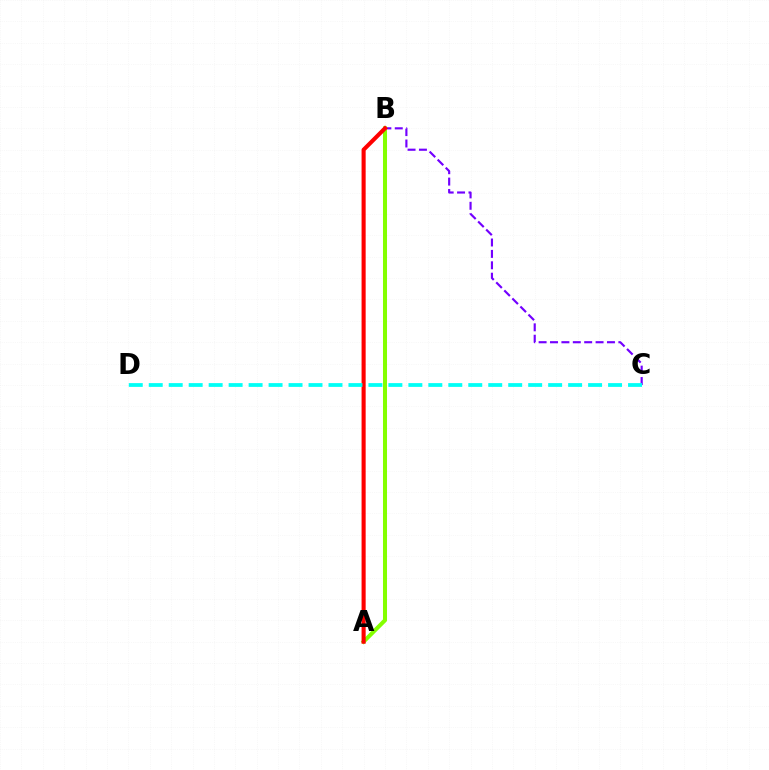{('B', 'C'): [{'color': '#7200ff', 'line_style': 'dashed', 'thickness': 1.55}], ('A', 'B'): [{'color': '#84ff00', 'line_style': 'solid', 'thickness': 2.9}, {'color': '#ff0000', 'line_style': 'solid', 'thickness': 2.94}], ('C', 'D'): [{'color': '#00fff6', 'line_style': 'dashed', 'thickness': 2.71}]}